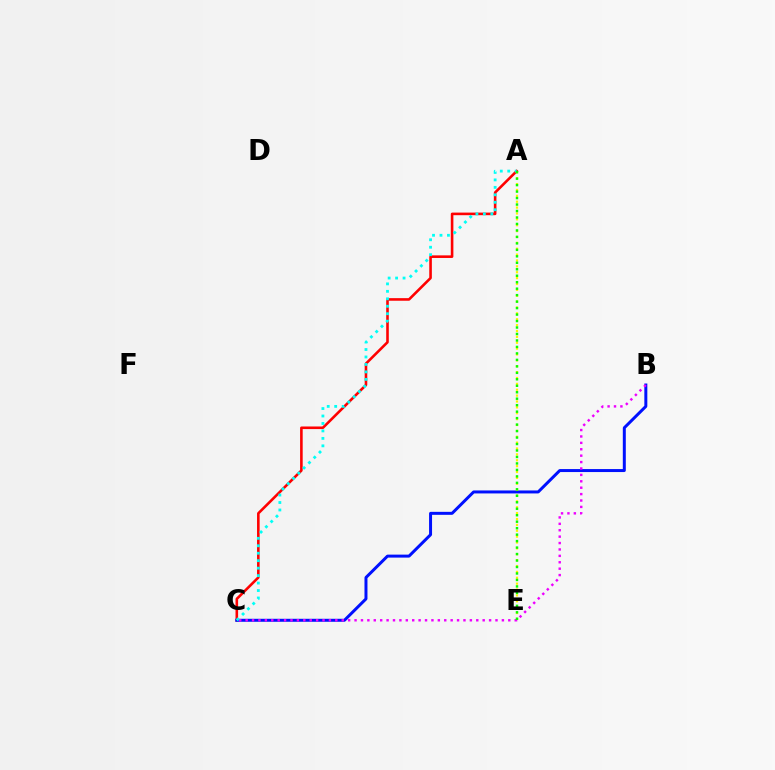{('A', 'C'): [{'color': '#ff0000', 'line_style': 'solid', 'thickness': 1.87}, {'color': '#00fff6', 'line_style': 'dotted', 'thickness': 2.03}], ('B', 'C'): [{'color': '#0010ff', 'line_style': 'solid', 'thickness': 2.15}, {'color': '#ee00ff', 'line_style': 'dotted', 'thickness': 1.74}], ('A', 'E'): [{'color': '#fcf500', 'line_style': 'dotted', 'thickness': 1.6}, {'color': '#08ff00', 'line_style': 'dotted', 'thickness': 1.76}]}